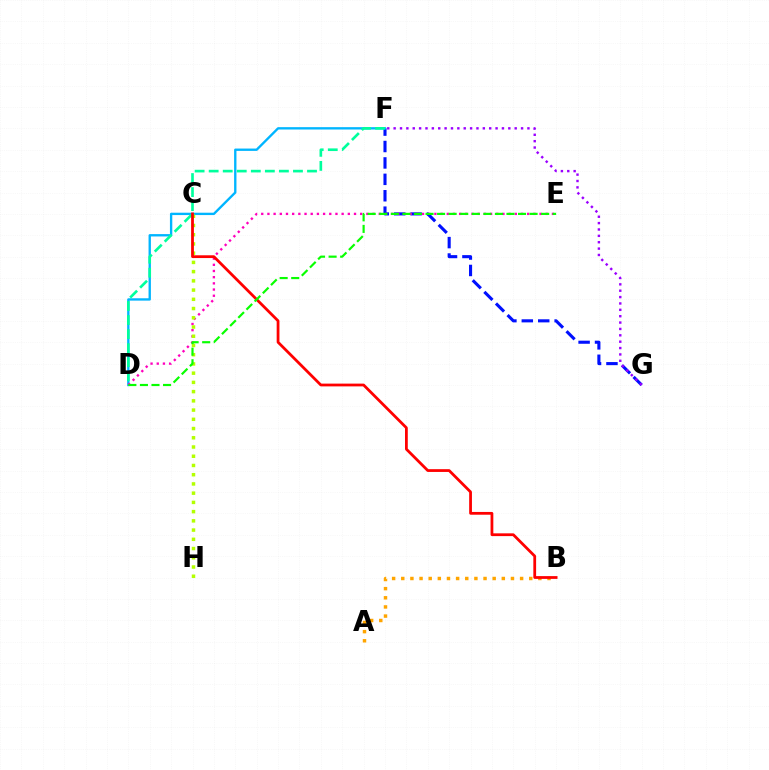{('F', 'G'): [{'color': '#0010ff', 'line_style': 'dashed', 'thickness': 2.23}, {'color': '#9b00ff', 'line_style': 'dotted', 'thickness': 1.73}], ('D', 'F'): [{'color': '#00b5ff', 'line_style': 'solid', 'thickness': 1.69}, {'color': '#00ff9d', 'line_style': 'dashed', 'thickness': 1.91}], ('D', 'E'): [{'color': '#ff00bd', 'line_style': 'dotted', 'thickness': 1.68}, {'color': '#08ff00', 'line_style': 'dashed', 'thickness': 1.57}], ('C', 'H'): [{'color': '#b3ff00', 'line_style': 'dotted', 'thickness': 2.51}], ('A', 'B'): [{'color': '#ffa500', 'line_style': 'dotted', 'thickness': 2.48}], ('B', 'C'): [{'color': '#ff0000', 'line_style': 'solid', 'thickness': 2.0}]}